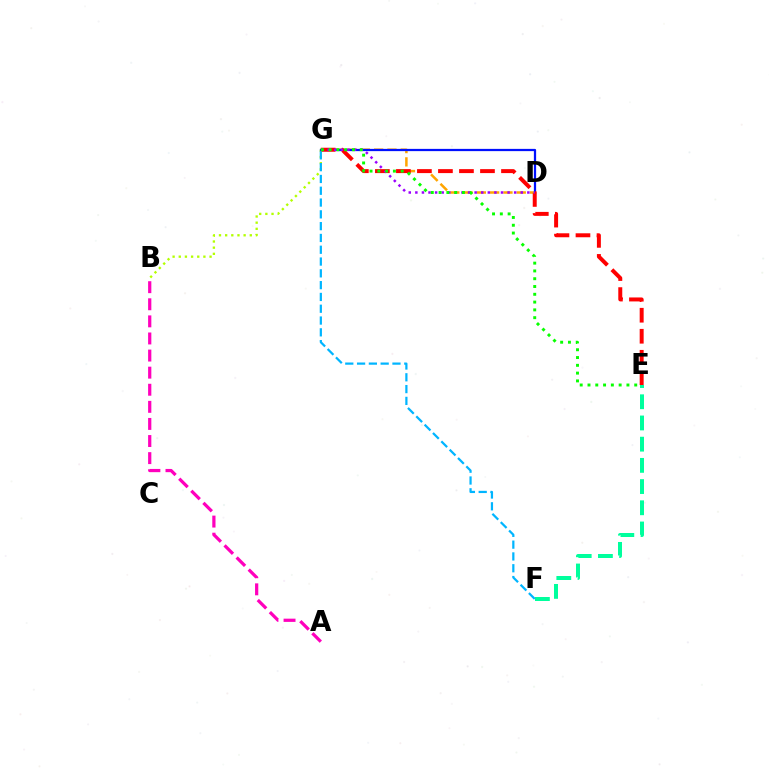{('D', 'G'): [{'color': '#ffa500', 'line_style': 'dashed', 'thickness': 1.81}, {'color': '#0010ff', 'line_style': 'solid', 'thickness': 1.62}, {'color': '#9b00ff', 'line_style': 'dotted', 'thickness': 1.79}], ('B', 'G'): [{'color': '#b3ff00', 'line_style': 'dotted', 'thickness': 1.67}], ('A', 'B'): [{'color': '#ff00bd', 'line_style': 'dashed', 'thickness': 2.32}], ('E', 'F'): [{'color': '#00ff9d', 'line_style': 'dashed', 'thickness': 2.88}], ('E', 'G'): [{'color': '#ff0000', 'line_style': 'dashed', 'thickness': 2.86}, {'color': '#08ff00', 'line_style': 'dotted', 'thickness': 2.12}], ('F', 'G'): [{'color': '#00b5ff', 'line_style': 'dashed', 'thickness': 1.6}]}